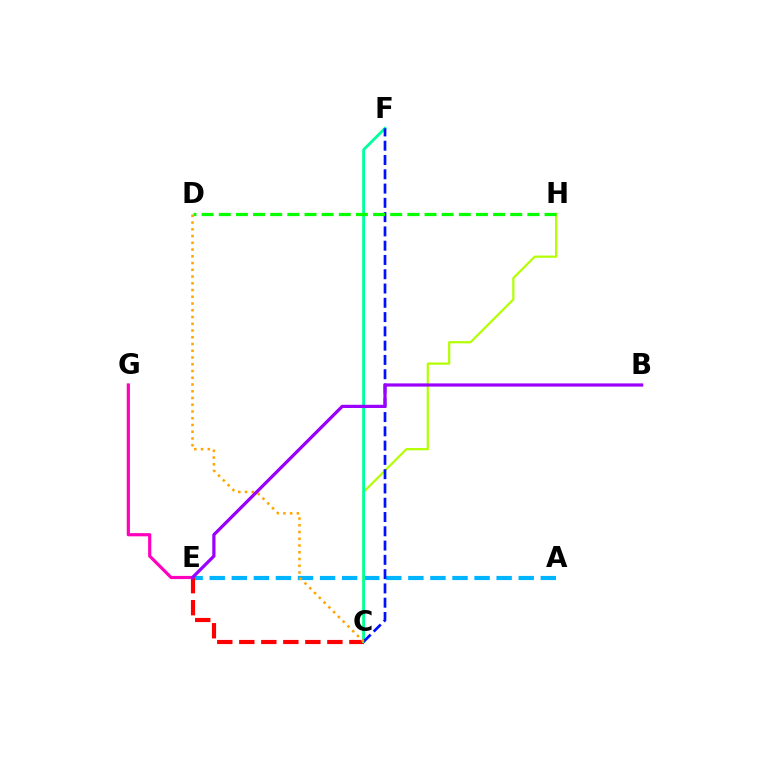{('A', 'E'): [{'color': '#00b5ff', 'line_style': 'dashed', 'thickness': 3.0}], ('C', 'E'): [{'color': '#ff0000', 'line_style': 'dashed', 'thickness': 2.99}], ('C', 'H'): [{'color': '#b3ff00', 'line_style': 'solid', 'thickness': 1.58}], ('C', 'F'): [{'color': '#00ff9d', 'line_style': 'solid', 'thickness': 2.03}, {'color': '#0010ff', 'line_style': 'dashed', 'thickness': 1.94}], ('C', 'D'): [{'color': '#ffa500', 'line_style': 'dotted', 'thickness': 1.83}], ('D', 'H'): [{'color': '#08ff00', 'line_style': 'dashed', 'thickness': 2.33}], ('E', 'G'): [{'color': '#ff00bd', 'line_style': 'solid', 'thickness': 2.29}], ('B', 'E'): [{'color': '#9b00ff', 'line_style': 'solid', 'thickness': 2.31}]}